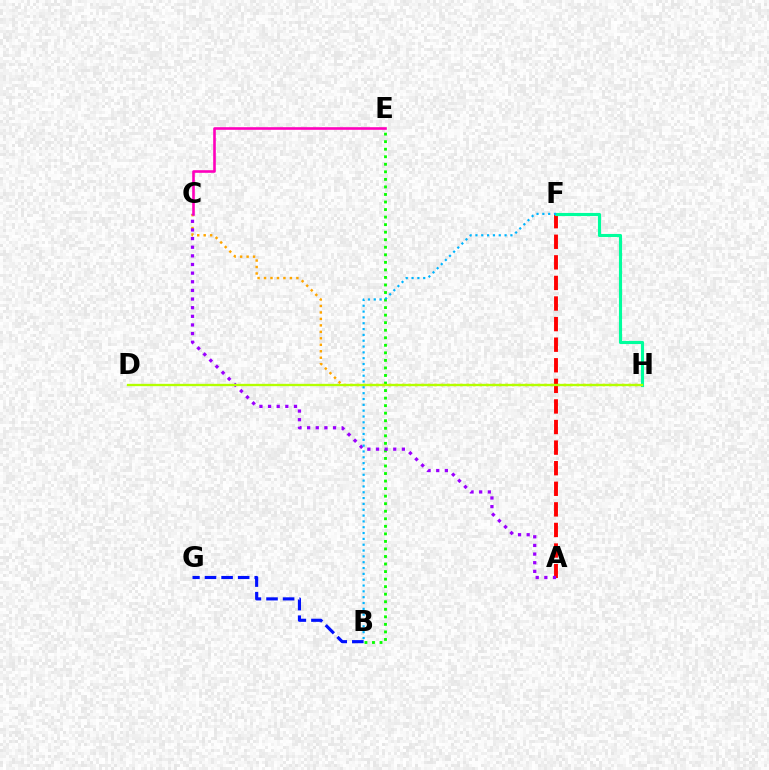{('B', 'E'): [{'color': '#08ff00', 'line_style': 'dotted', 'thickness': 2.05}], ('C', 'H'): [{'color': '#ffa500', 'line_style': 'dotted', 'thickness': 1.76}], ('B', 'G'): [{'color': '#0010ff', 'line_style': 'dashed', 'thickness': 2.25}], ('C', 'E'): [{'color': '#ff00bd', 'line_style': 'solid', 'thickness': 1.88}], ('A', 'F'): [{'color': '#ff0000', 'line_style': 'dashed', 'thickness': 2.8}], ('F', 'H'): [{'color': '#00ff9d', 'line_style': 'solid', 'thickness': 2.24}], ('A', 'C'): [{'color': '#9b00ff', 'line_style': 'dotted', 'thickness': 2.35}], ('D', 'H'): [{'color': '#b3ff00', 'line_style': 'solid', 'thickness': 1.68}], ('B', 'F'): [{'color': '#00b5ff', 'line_style': 'dotted', 'thickness': 1.58}]}